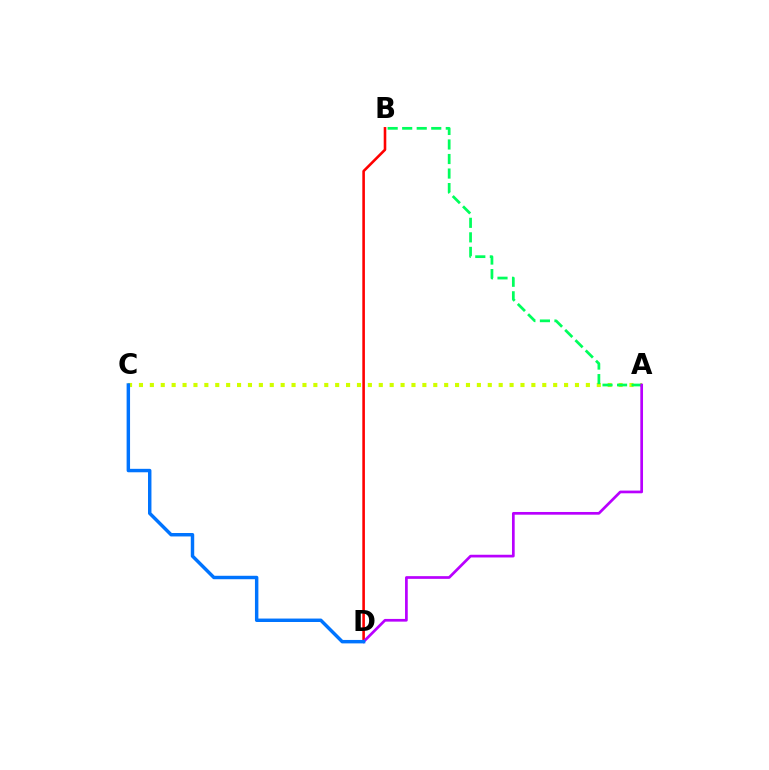{('B', 'D'): [{'color': '#ff0000', 'line_style': 'solid', 'thickness': 1.87}], ('A', 'C'): [{'color': '#d1ff00', 'line_style': 'dotted', 'thickness': 2.96}], ('A', 'B'): [{'color': '#00ff5c', 'line_style': 'dashed', 'thickness': 1.97}], ('A', 'D'): [{'color': '#b900ff', 'line_style': 'solid', 'thickness': 1.95}], ('C', 'D'): [{'color': '#0074ff', 'line_style': 'solid', 'thickness': 2.48}]}